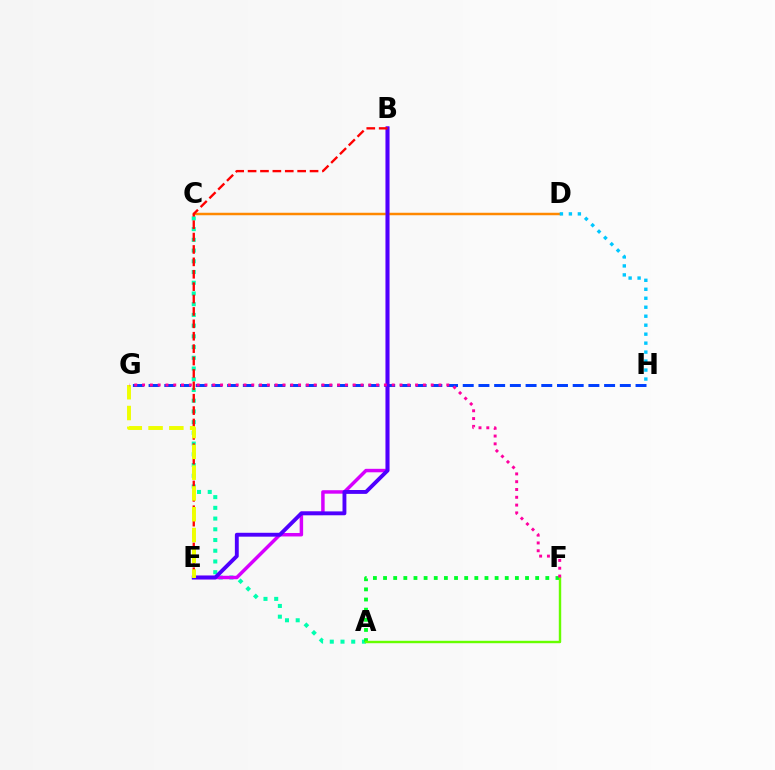{('A', 'C'): [{'color': '#00ffaf', 'line_style': 'dotted', 'thickness': 2.91}], ('A', 'F'): [{'color': '#00ff27', 'line_style': 'dotted', 'thickness': 2.76}, {'color': '#66ff00', 'line_style': 'solid', 'thickness': 1.74}], ('B', 'E'): [{'color': '#d600ff', 'line_style': 'solid', 'thickness': 2.5}, {'color': '#4f00ff', 'line_style': 'solid', 'thickness': 2.79}, {'color': '#ff0000', 'line_style': 'dashed', 'thickness': 1.68}], ('C', 'D'): [{'color': '#ff8800', 'line_style': 'solid', 'thickness': 1.79}], ('G', 'H'): [{'color': '#003fff', 'line_style': 'dashed', 'thickness': 2.13}], ('D', 'H'): [{'color': '#00c7ff', 'line_style': 'dotted', 'thickness': 2.44}], ('E', 'G'): [{'color': '#eeff00', 'line_style': 'dashed', 'thickness': 2.82}], ('F', 'G'): [{'color': '#ff00a0', 'line_style': 'dotted', 'thickness': 2.12}]}